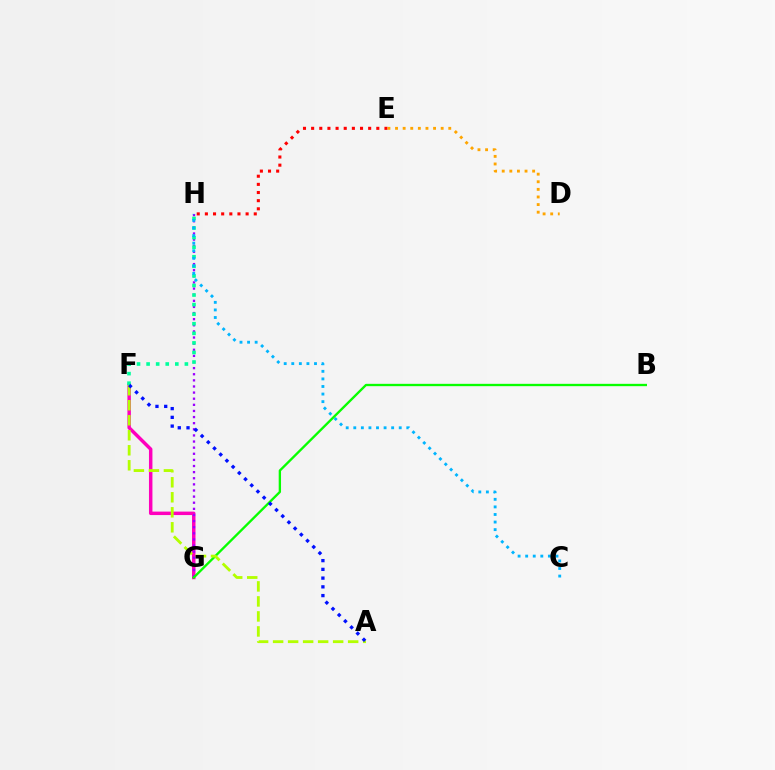{('F', 'G'): [{'color': '#ff00bd', 'line_style': 'solid', 'thickness': 2.49}], ('G', 'H'): [{'color': '#9b00ff', 'line_style': 'dotted', 'thickness': 1.66}], ('F', 'H'): [{'color': '#00ff9d', 'line_style': 'dotted', 'thickness': 2.6}], ('B', 'G'): [{'color': '#08ff00', 'line_style': 'solid', 'thickness': 1.68}], ('A', 'F'): [{'color': '#b3ff00', 'line_style': 'dashed', 'thickness': 2.04}, {'color': '#0010ff', 'line_style': 'dotted', 'thickness': 2.38}], ('E', 'H'): [{'color': '#ff0000', 'line_style': 'dotted', 'thickness': 2.21}], ('C', 'H'): [{'color': '#00b5ff', 'line_style': 'dotted', 'thickness': 2.06}], ('D', 'E'): [{'color': '#ffa500', 'line_style': 'dotted', 'thickness': 2.07}]}